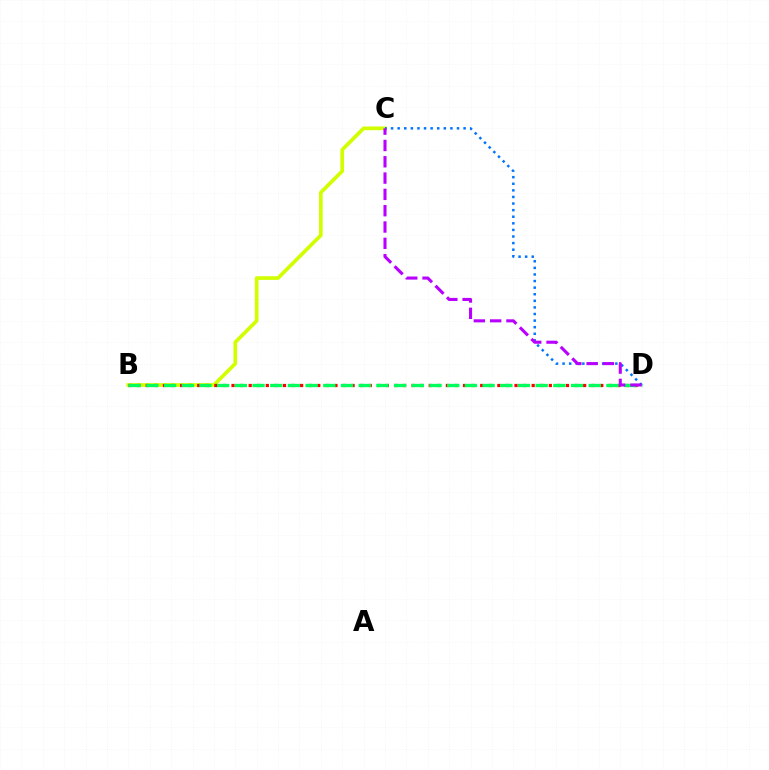{('B', 'C'): [{'color': '#d1ff00', 'line_style': 'solid', 'thickness': 2.65}], ('B', 'D'): [{'color': '#ff0000', 'line_style': 'dotted', 'thickness': 2.33}, {'color': '#00ff5c', 'line_style': 'dashed', 'thickness': 2.4}], ('C', 'D'): [{'color': '#0074ff', 'line_style': 'dotted', 'thickness': 1.79}, {'color': '#b900ff', 'line_style': 'dashed', 'thickness': 2.22}]}